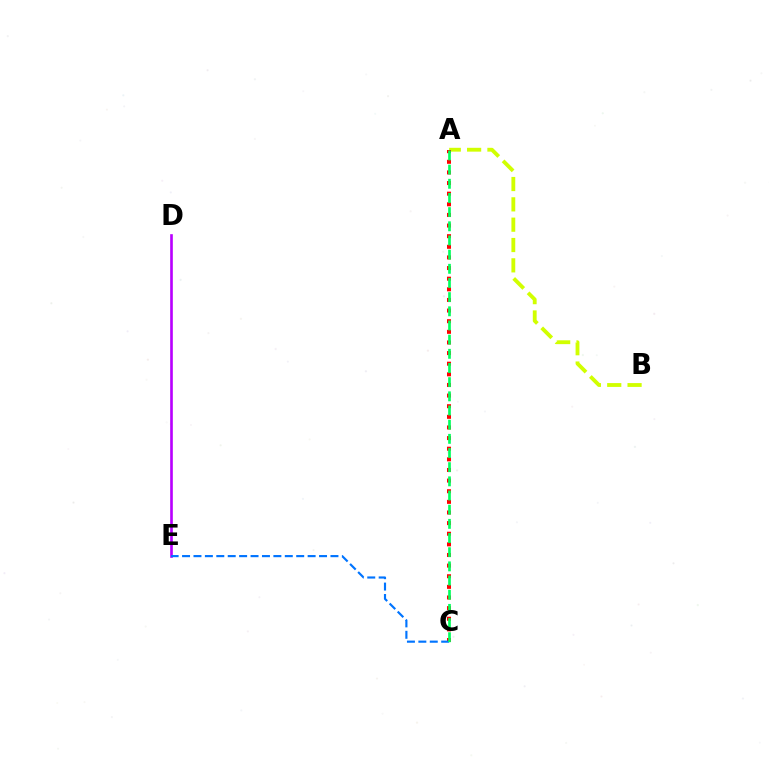{('A', 'B'): [{'color': '#d1ff00', 'line_style': 'dashed', 'thickness': 2.76}], ('D', 'E'): [{'color': '#b900ff', 'line_style': 'solid', 'thickness': 1.9}], ('A', 'C'): [{'color': '#ff0000', 'line_style': 'dotted', 'thickness': 2.89}, {'color': '#00ff5c', 'line_style': 'dashed', 'thickness': 1.92}], ('C', 'E'): [{'color': '#0074ff', 'line_style': 'dashed', 'thickness': 1.55}]}